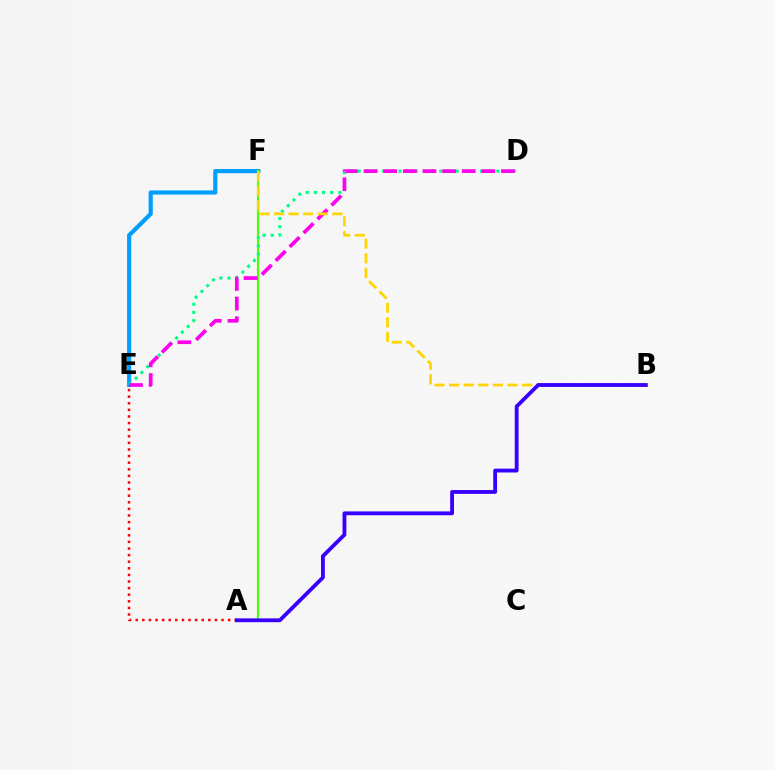{('E', 'F'): [{'color': '#009eff', 'line_style': 'solid', 'thickness': 3.0}], ('A', 'F'): [{'color': '#4fff00', 'line_style': 'solid', 'thickness': 1.55}], ('A', 'E'): [{'color': '#ff0000', 'line_style': 'dotted', 'thickness': 1.79}], ('D', 'E'): [{'color': '#00ff86', 'line_style': 'dotted', 'thickness': 2.22}, {'color': '#ff00ed', 'line_style': 'dashed', 'thickness': 2.67}], ('B', 'F'): [{'color': '#ffd500', 'line_style': 'dashed', 'thickness': 1.98}], ('A', 'B'): [{'color': '#3700ff', 'line_style': 'solid', 'thickness': 2.76}]}